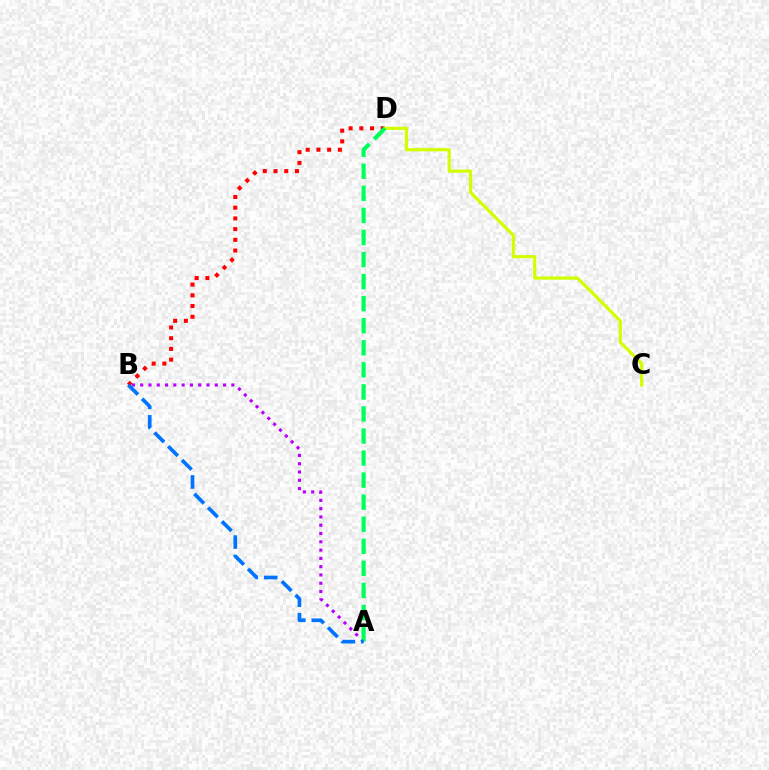{('B', 'D'): [{'color': '#ff0000', 'line_style': 'dotted', 'thickness': 2.91}], ('A', 'B'): [{'color': '#b900ff', 'line_style': 'dotted', 'thickness': 2.25}, {'color': '#0074ff', 'line_style': 'dashed', 'thickness': 2.64}], ('C', 'D'): [{'color': '#d1ff00', 'line_style': 'solid', 'thickness': 2.3}], ('A', 'D'): [{'color': '#00ff5c', 'line_style': 'dashed', 'thickness': 3.0}]}